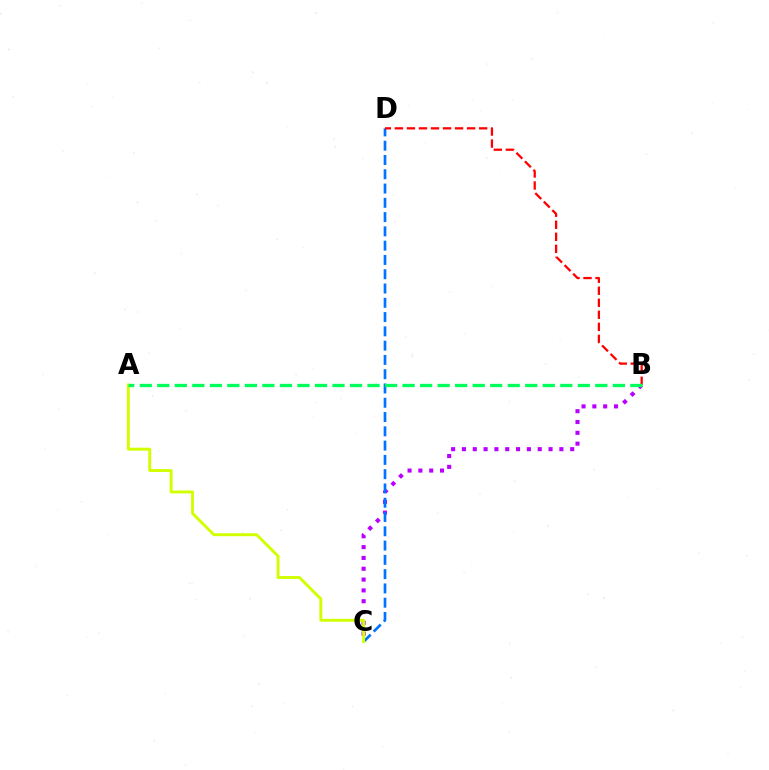{('B', 'C'): [{'color': '#b900ff', 'line_style': 'dotted', 'thickness': 2.94}], ('C', 'D'): [{'color': '#0074ff', 'line_style': 'dashed', 'thickness': 1.94}], ('B', 'D'): [{'color': '#ff0000', 'line_style': 'dashed', 'thickness': 1.63}], ('A', 'C'): [{'color': '#d1ff00', 'line_style': 'solid', 'thickness': 2.1}], ('A', 'B'): [{'color': '#00ff5c', 'line_style': 'dashed', 'thickness': 2.38}]}